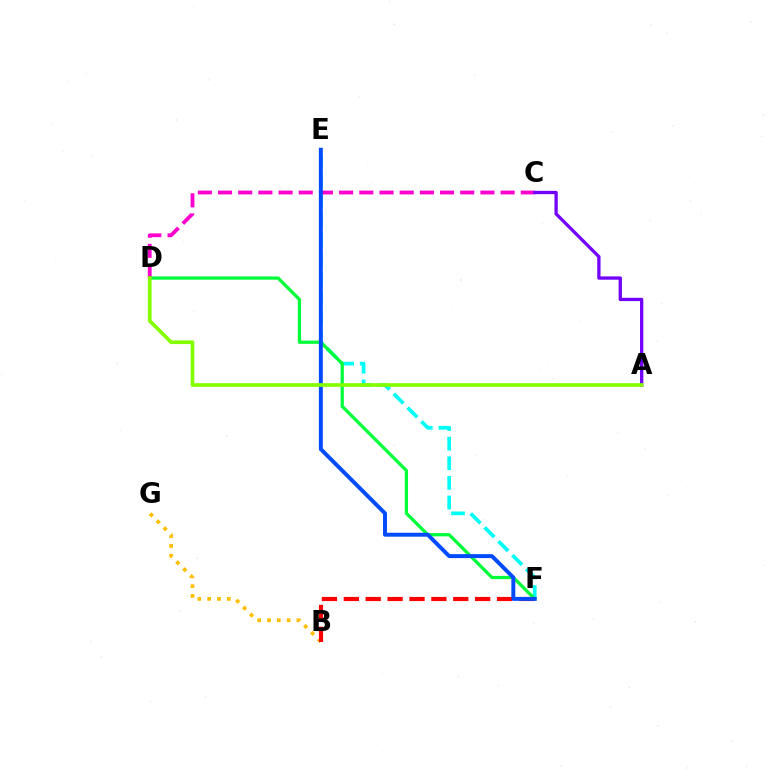{('E', 'F'): [{'color': '#00fff6', 'line_style': 'dashed', 'thickness': 2.67}, {'color': '#004bff', 'line_style': 'solid', 'thickness': 2.83}], ('D', 'F'): [{'color': '#00ff39', 'line_style': 'solid', 'thickness': 2.35}], ('C', 'D'): [{'color': '#ff00cf', 'line_style': 'dashed', 'thickness': 2.74}], ('B', 'G'): [{'color': '#ffbd00', 'line_style': 'dotted', 'thickness': 2.67}], ('B', 'F'): [{'color': '#ff0000', 'line_style': 'dashed', 'thickness': 2.97}], ('A', 'C'): [{'color': '#7200ff', 'line_style': 'solid', 'thickness': 2.37}], ('A', 'D'): [{'color': '#84ff00', 'line_style': 'solid', 'thickness': 2.67}]}